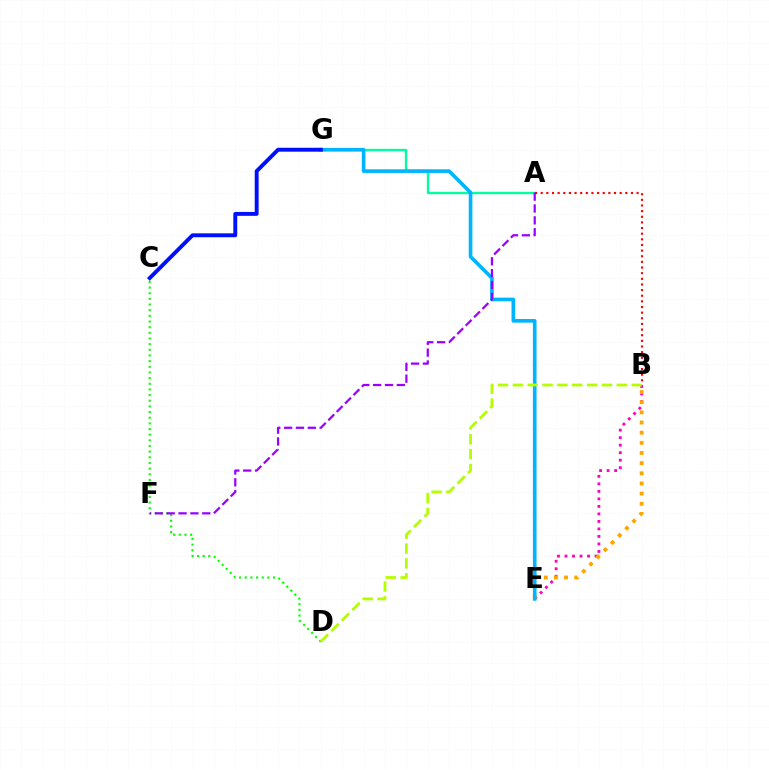{('A', 'G'): [{'color': '#00ff9d', 'line_style': 'solid', 'thickness': 1.69}], ('B', 'E'): [{'color': '#ff00bd', 'line_style': 'dotted', 'thickness': 2.04}, {'color': '#ffa500', 'line_style': 'dotted', 'thickness': 2.76}], ('C', 'D'): [{'color': '#08ff00', 'line_style': 'dotted', 'thickness': 1.54}], ('E', 'G'): [{'color': '#00b5ff', 'line_style': 'solid', 'thickness': 2.62}], ('A', 'F'): [{'color': '#9b00ff', 'line_style': 'dashed', 'thickness': 1.61}], ('C', 'G'): [{'color': '#0010ff', 'line_style': 'solid', 'thickness': 2.81}], ('A', 'B'): [{'color': '#ff0000', 'line_style': 'dotted', 'thickness': 1.53}], ('B', 'D'): [{'color': '#b3ff00', 'line_style': 'dashed', 'thickness': 2.02}]}